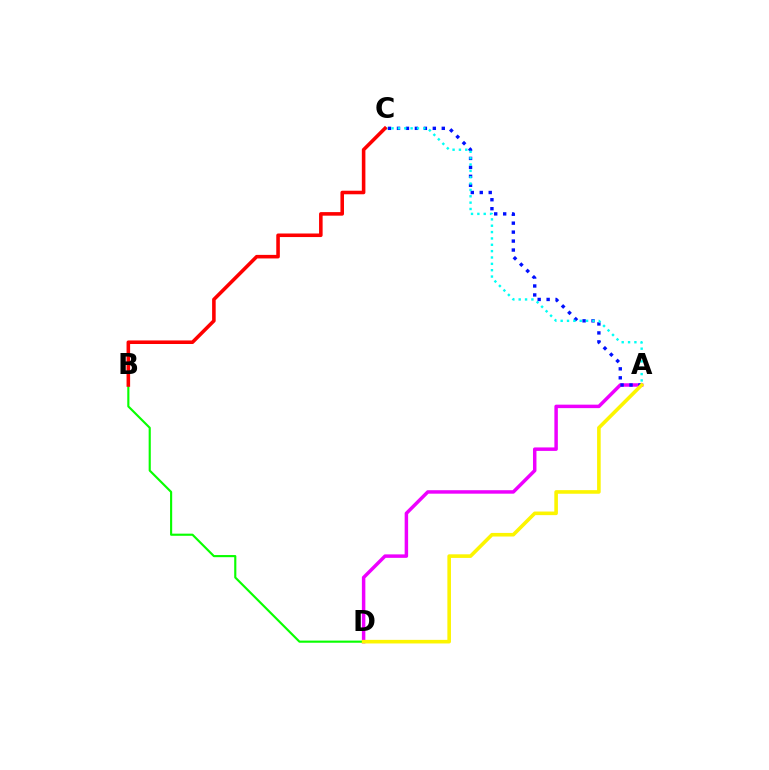{('A', 'D'): [{'color': '#ee00ff', 'line_style': 'solid', 'thickness': 2.5}, {'color': '#fcf500', 'line_style': 'solid', 'thickness': 2.59}], ('A', 'C'): [{'color': '#0010ff', 'line_style': 'dotted', 'thickness': 2.43}, {'color': '#00fff6', 'line_style': 'dotted', 'thickness': 1.73}], ('B', 'D'): [{'color': '#08ff00', 'line_style': 'solid', 'thickness': 1.54}], ('B', 'C'): [{'color': '#ff0000', 'line_style': 'solid', 'thickness': 2.57}]}